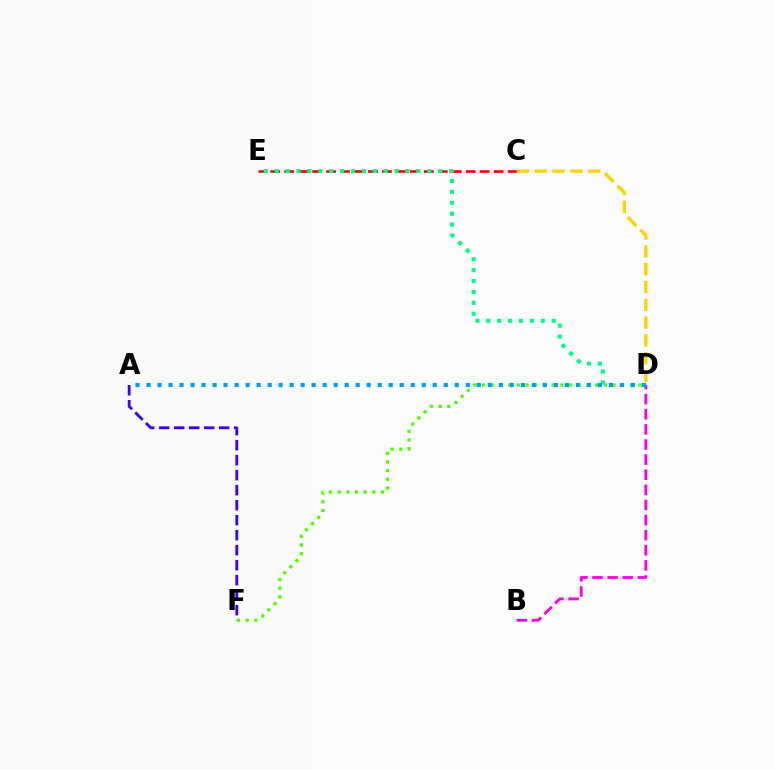{('A', 'F'): [{'color': '#3700ff', 'line_style': 'dashed', 'thickness': 2.04}], ('B', 'D'): [{'color': '#ff00ed', 'line_style': 'dashed', 'thickness': 2.05}], ('D', 'F'): [{'color': '#4fff00', 'line_style': 'dotted', 'thickness': 2.36}], ('C', 'E'): [{'color': '#ff0000', 'line_style': 'dashed', 'thickness': 1.9}], ('D', 'E'): [{'color': '#00ff86', 'line_style': 'dotted', 'thickness': 2.96}], ('A', 'D'): [{'color': '#009eff', 'line_style': 'dotted', 'thickness': 2.99}], ('C', 'D'): [{'color': '#ffd500', 'line_style': 'dashed', 'thickness': 2.42}]}